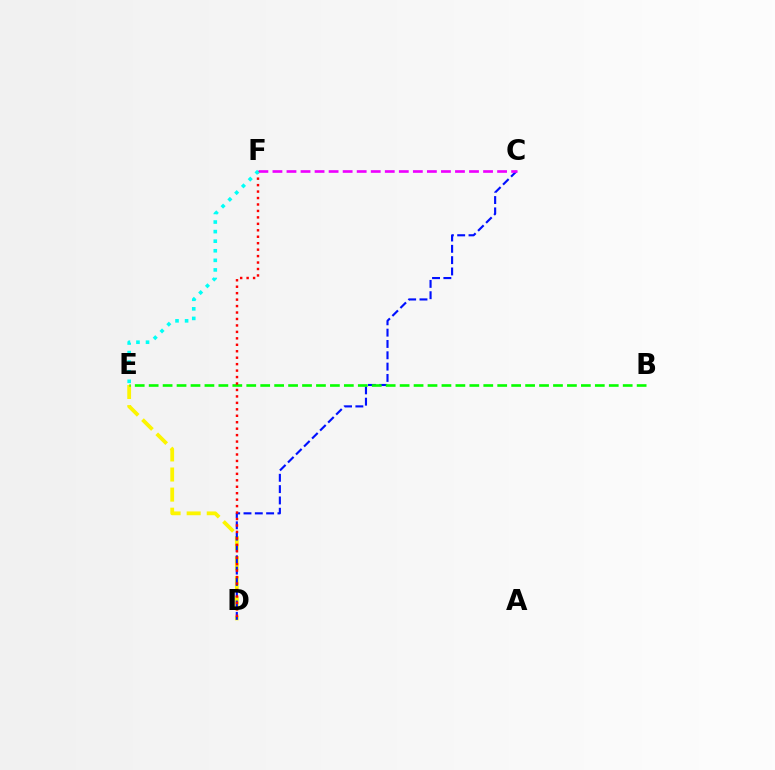{('D', 'E'): [{'color': '#fcf500', 'line_style': 'dashed', 'thickness': 2.73}], ('C', 'D'): [{'color': '#0010ff', 'line_style': 'dashed', 'thickness': 1.54}], ('C', 'F'): [{'color': '#ee00ff', 'line_style': 'dashed', 'thickness': 1.91}], ('B', 'E'): [{'color': '#08ff00', 'line_style': 'dashed', 'thickness': 1.89}], ('D', 'F'): [{'color': '#ff0000', 'line_style': 'dotted', 'thickness': 1.75}], ('E', 'F'): [{'color': '#00fff6', 'line_style': 'dotted', 'thickness': 2.6}]}